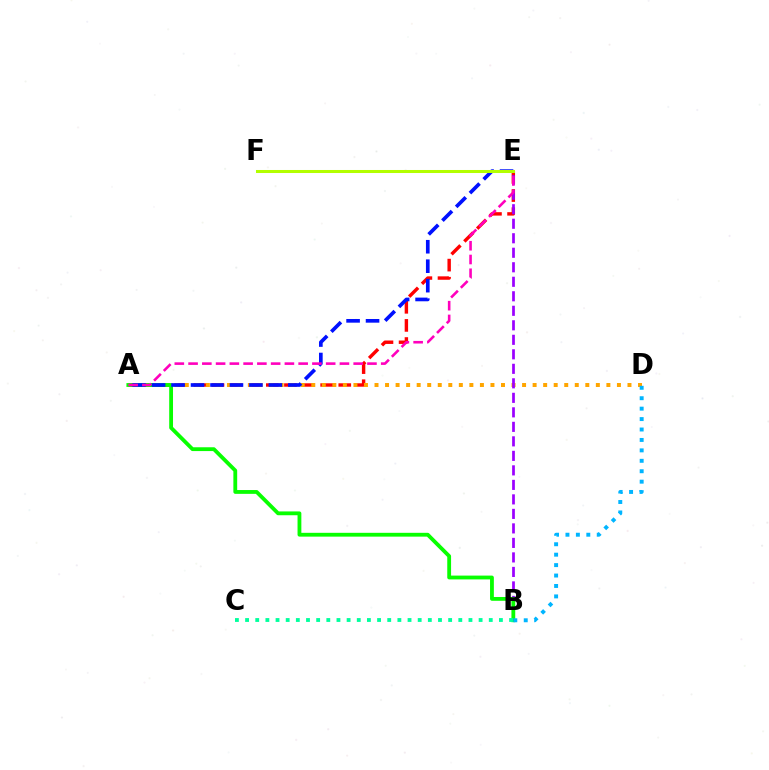{('A', 'E'): [{'color': '#ff0000', 'line_style': 'dashed', 'thickness': 2.46}, {'color': '#0010ff', 'line_style': 'dashed', 'thickness': 2.64}, {'color': '#ff00bd', 'line_style': 'dashed', 'thickness': 1.87}], ('A', 'D'): [{'color': '#ffa500', 'line_style': 'dotted', 'thickness': 2.86}], ('B', 'E'): [{'color': '#9b00ff', 'line_style': 'dashed', 'thickness': 1.97}], ('A', 'B'): [{'color': '#08ff00', 'line_style': 'solid', 'thickness': 2.75}], ('B', 'D'): [{'color': '#00b5ff', 'line_style': 'dotted', 'thickness': 2.83}], ('B', 'C'): [{'color': '#00ff9d', 'line_style': 'dotted', 'thickness': 2.76}], ('E', 'F'): [{'color': '#b3ff00', 'line_style': 'solid', 'thickness': 2.18}]}